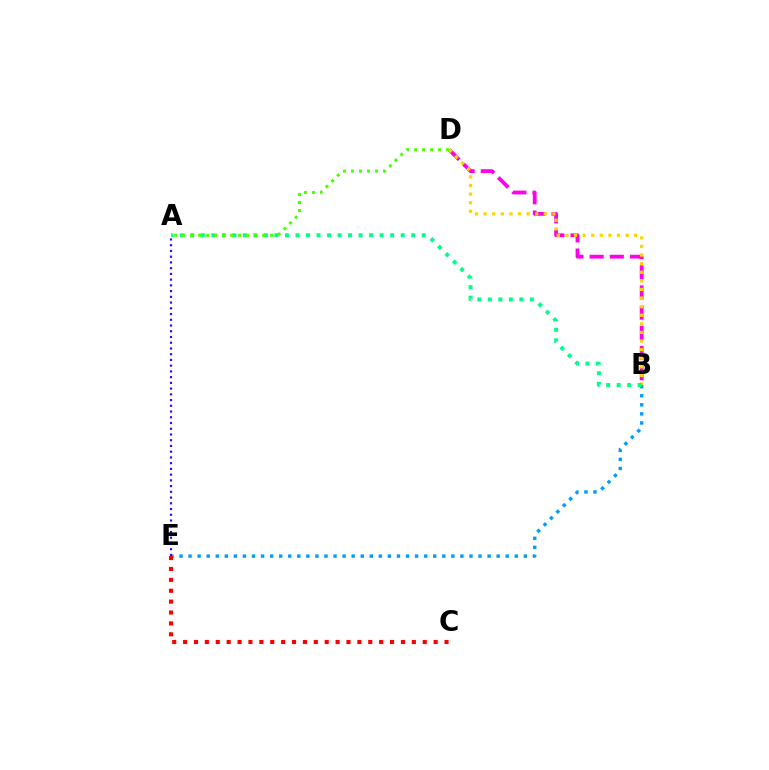{('B', 'E'): [{'color': '#009eff', 'line_style': 'dotted', 'thickness': 2.46}], ('B', 'D'): [{'color': '#ff00ed', 'line_style': 'dashed', 'thickness': 2.75}, {'color': '#ffd500', 'line_style': 'dotted', 'thickness': 2.34}], ('A', 'E'): [{'color': '#3700ff', 'line_style': 'dotted', 'thickness': 1.56}], ('A', 'B'): [{'color': '#00ff86', 'line_style': 'dotted', 'thickness': 2.86}], ('C', 'E'): [{'color': '#ff0000', 'line_style': 'dotted', 'thickness': 2.96}], ('A', 'D'): [{'color': '#4fff00', 'line_style': 'dotted', 'thickness': 2.17}]}